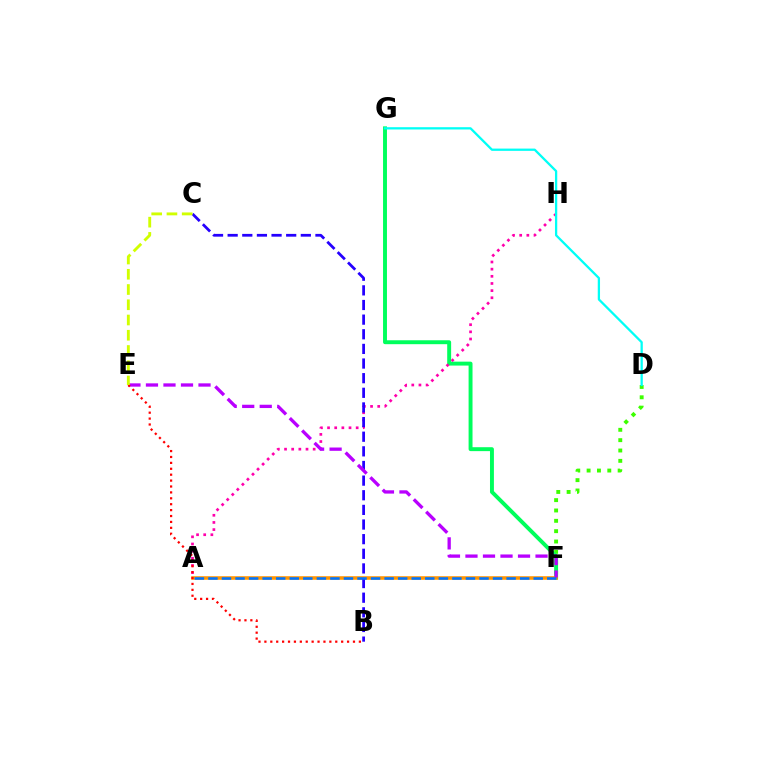{('D', 'F'): [{'color': '#3dff00', 'line_style': 'dotted', 'thickness': 2.81}], ('F', 'G'): [{'color': '#00ff5c', 'line_style': 'solid', 'thickness': 2.83}], ('A', 'H'): [{'color': '#ff00ac', 'line_style': 'dotted', 'thickness': 1.94}], ('A', 'F'): [{'color': '#ff9400', 'line_style': 'solid', 'thickness': 2.56}, {'color': '#0074ff', 'line_style': 'dashed', 'thickness': 1.84}], ('B', 'C'): [{'color': '#2500ff', 'line_style': 'dashed', 'thickness': 1.99}], ('E', 'F'): [{'color': '#b900ff', 'line_style': 'dashed', 'thickness': 2.38}], ('B', 'E'): [{'color': '#ff0000', 'line_style': 'dotted', 'thickness': 1.6}], ('D', 'G'): [{'color': '#00fff6', 'line_style': 'solid', 'thickness': 1.64}], ('C', 'E'): [{'color': '#d1ff00', 'line_style': 'dashed', 'thickness': 2.07}]}